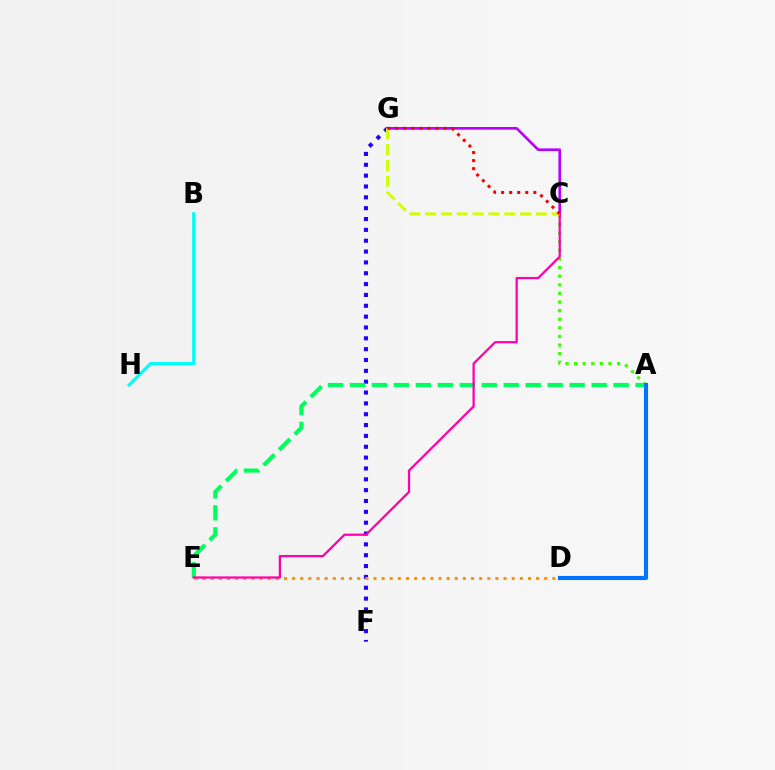{('F', 'G'): [{'color': '#2500ff', 'line_style': 'dotted', 'thickness': 2.95}], ('A', 'E'): [{'color': '#00ff5c', 'line_style': 'dashed', 'thickness': 2.99}], ('A', 'C'): [{'color': '#3dff00', 'line_style': 'dotted', 'thickness': 2.34}], ('D', 'E'): [{'color': '#ff9400', 'line_style': 'dotted', 'thickness': 2.21}], ('B', 'H'): [{'color': '#00fff6', 'line_style': 'solid', 'thickness': 2.34}], ('C', 'G'): [{'color': '#b900ff', 'line_style': 'solid', 'thickness': 1.9}, {'color': '#d1ff00', 'line_style': 'dashed', 'thickness': 2.15}, {'color': '#ff0000', 'line_style': 'dotted', 'thickness': 2.19}], ('C', 'E'): [{'color': '#ff00ac', 'line_style': 'solid', 'thickness': 1.62}], ('A', 'D'): [{'color': '#0074ff', 'line_style': 'solid', 'thickness': 2.95}]}